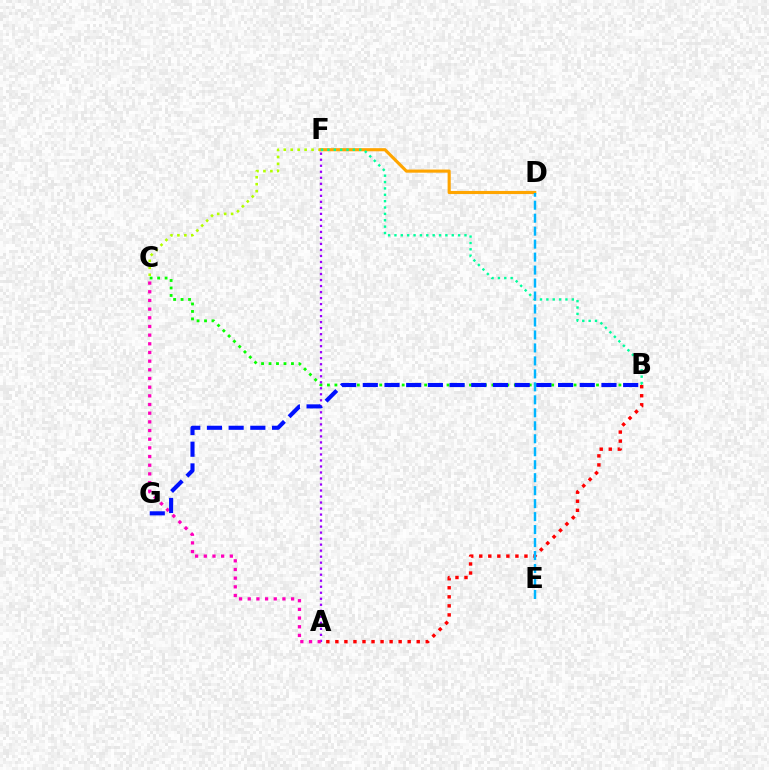{('C', 'F'): [{'color': '#b3ff00', 'line_style': 'dotted', 'thickness': 1.89}], ('B', 'C'): [{'color': '#08ff00', 'line_style': 'dotted', 'thickness': 2.03}], ('A', 'F'): [{'color': '#9b00ff', 'line_style': 'dotted', 'thickness': 1.63}], ('D', 'F'): [{'color': '#ffa500', 'line_style': 'solid', 'thickness': 2.25}], ('A', 'C'): [{'color': '#ff00bd', 'line_style': 'dotted', 'thickness': 2.36}], ('A', 'B'): [{'color': '#ff0000', 'line_style': 'dotted', 'thickness': 2.46}], ('B', 'F'): [{'color': '#00ff9d', 'line_style': 'dotted', 'thickness': 1.73}], ('D', 'E'): [{'color': '#00b5ff', 'line_style': 'dashed', 'thickness': 1.76}], ('B', 'G'): [{'color': '#0010ff', 'line_style': 'dashed', 'thickness': 2.95}]}